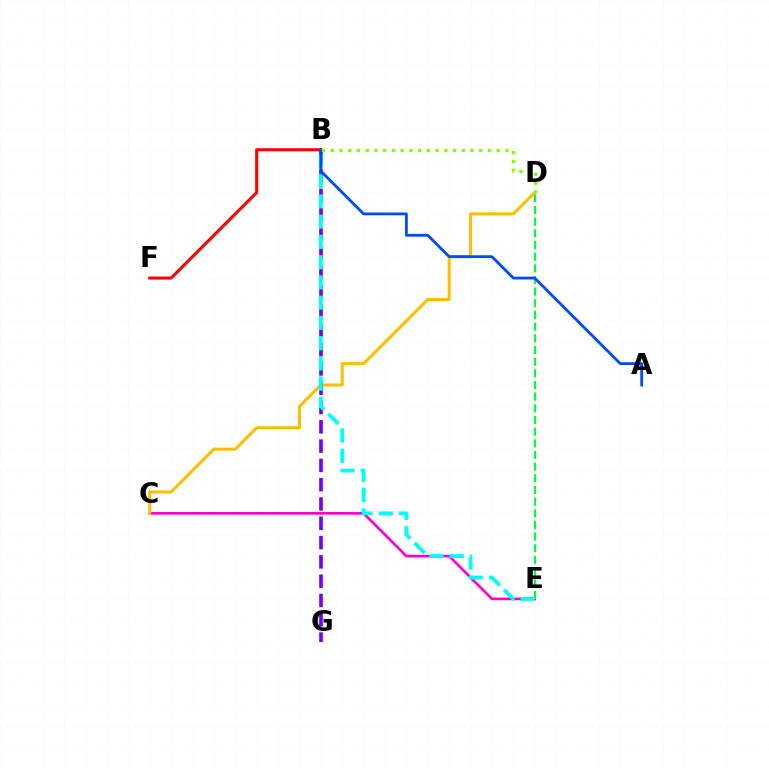{('C', 'E'): [{'color': '#ff00cf', 'line_style': 'solid', 'thickness': 1.92}], ('B', 'F'): [{'color': '#ff0000', 'line_style': 'solid', 'thickness': 2.21}], ('C', 'D'): [{'color': '#ffbd00', 'line_style': 'solid', 'thickness': 2.17}], ('B', 'G'): [{'color': '#7200ff', 'line_style': 'dashed', 'thickness': 2.62}], ('D', 'E'): [{'color': '#00ff39', 'line_style': 'dashed', 'thickness': 1.58}], ('B', 'E'): [{'color': '#00fff6', 'line_style': 'dashed', 'thickness': 2.75}], ('A', 'B'): [{'color': '#004bff', 'line_style': 'solid', 'thickness': 2.02}], ('B', 'D'): [{'color': '#84ff00', 'line_style': 'dotted', 'thickness': 2.37}]}